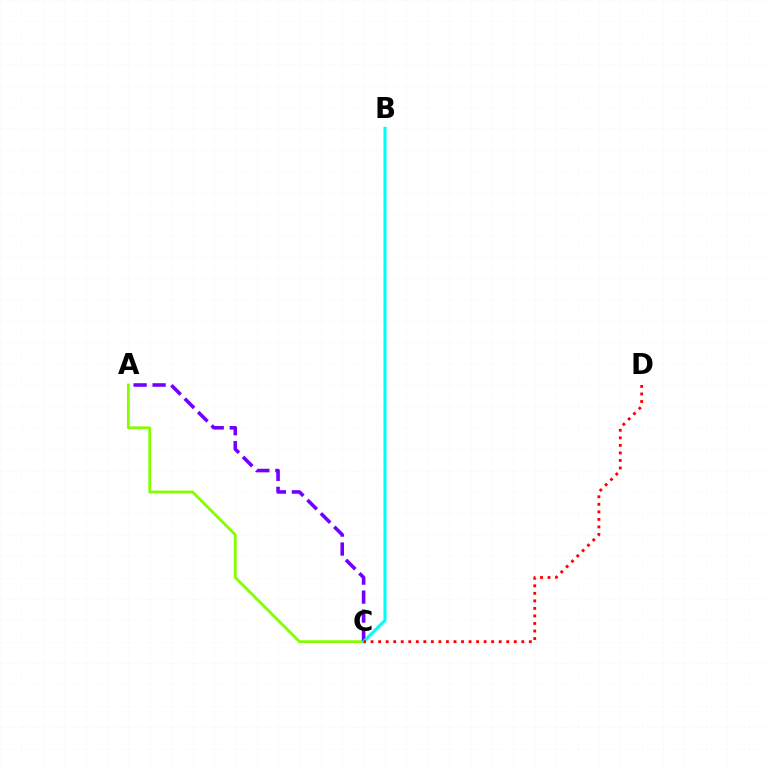{('A', 'C'): [{'color': '#84ff00', 'line_style': 'solid', 'thickness': 2.02}, {'color': '#7200ff', 'line_style': 'dashed', 'thickness': 2.58}], ('B', 'C'): [{'color': '#00fff6', 'line_style': 'solid', 'thickness': 2.21}], ('C', 'D'): [{'color': '#ff0000', 'line_style': 'dotted', 'thickness': 2.05}]}